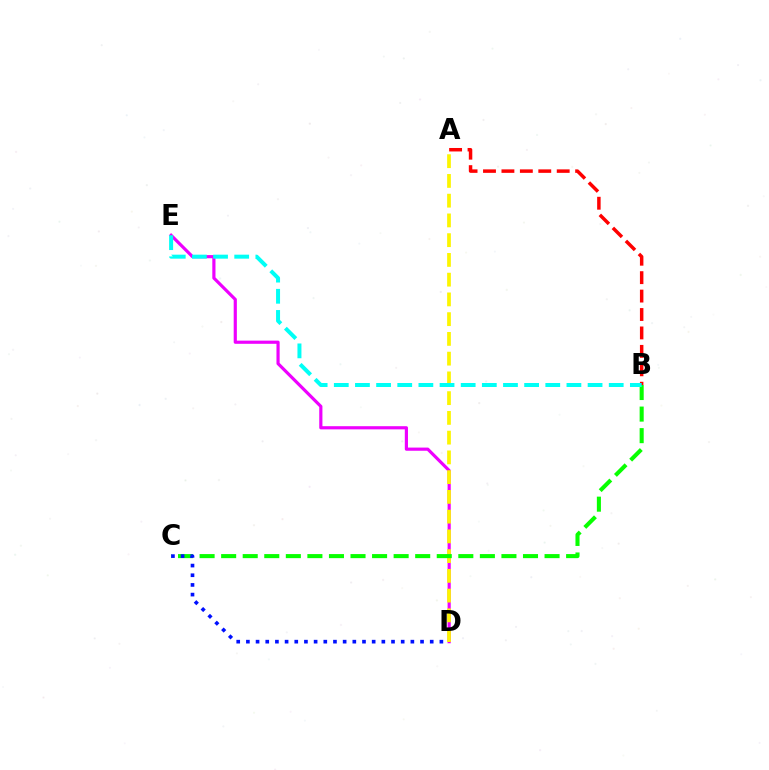{('A', 'B'): [{'color': '#ff0000', 'line_style': 'dashed', 'thickness': 2.5}], ('D', 'E'): [{'color': '#ee00ff', 'line_style': 'solid', 'thickness': 2.28}], ('A', 'D'): [{'color': '#fcf500', 'line_style': 'dashed', 'thickness': 2.68}], ('B', 'C'): [{'color': '#08ff00', 'line_style': 'dashed', 'thickness': 2.93}], ('C', 'D'): [{'color': '#0010ff', 'line_style': 'dotted', 'thickness': 2.63}], ('B', 'E'): [{'color': '#00fff6', 'line_style': 'dashed', 'thickness': 2.87}]}